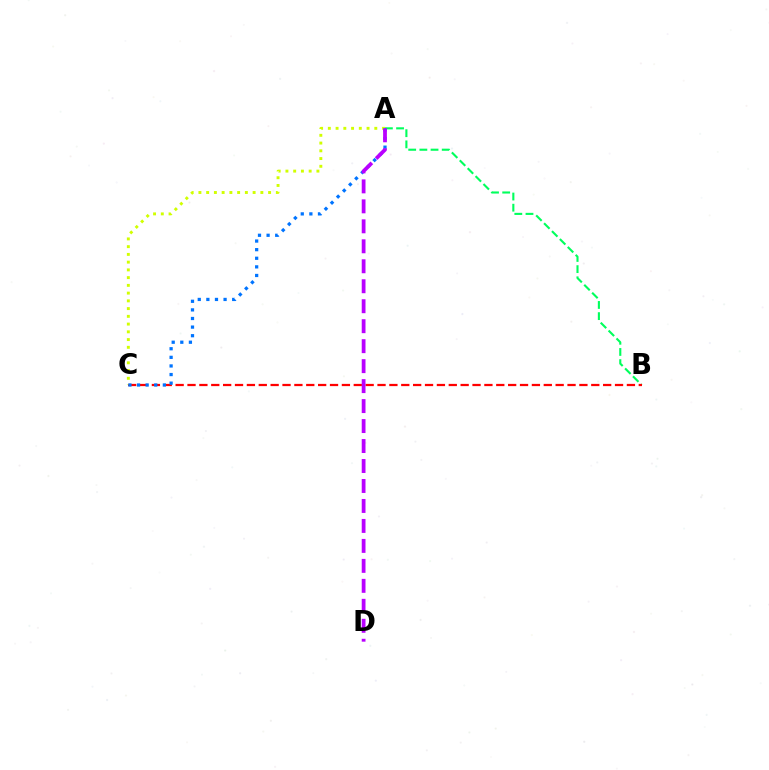{('A', 'B'): [{'color': '#00ff5c', 'line_style': 'dashed', 'thickness': 1.52}], ('B', 'C'): [{'color': '#ff0000', 'line_style': 'dashed', 'thickness': 1.61}], ('A', 'C'): [{'color': '#d1ff00', 'line_style': 'dotted', 'thickness': 2.1}, {'color': '#0074ff', 'line_style': 'dotted', 'thickness': 2.34}], ('A', 'D'): [{'color': '#b900ff', 'line_style': 'dashed', 'thickness': 2.71}]}